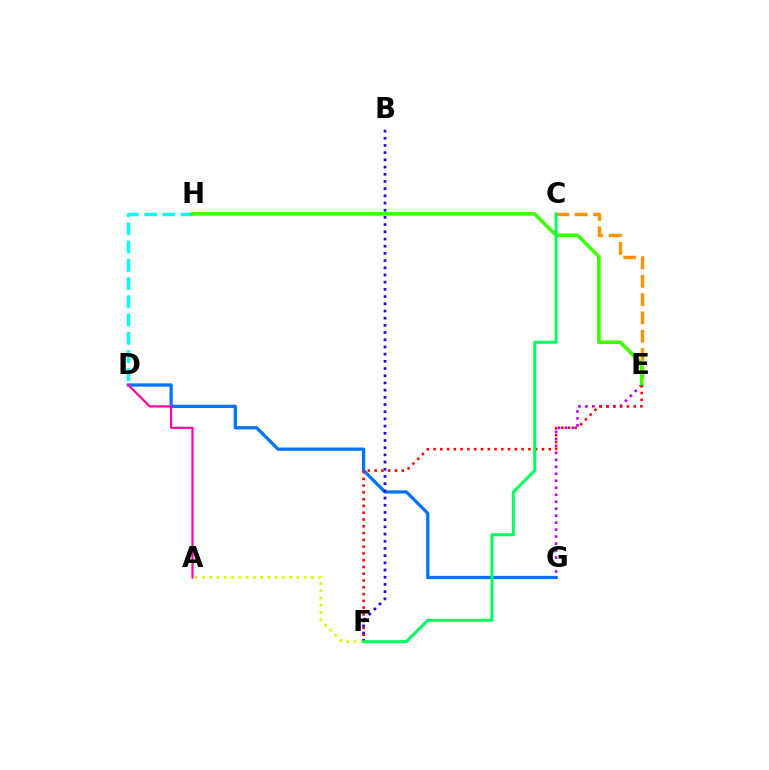{('D', 'H'): [{'color': '#00fff6', 'line_style': 'dashed', 'thickness': 2.48}], ('A', 'F'): [{'color': '#d1ff00', 'line_style': 'dotted', 'thickness': 1.97}], ('D', 'G'): [{'color': '#0074ff', 'line_style': 'solid', 'thickness': 2.34}], ('E', 'G'): [{'color': '#b900ff', 'line_style': 'dotted', 'thickness': 1.9}], ('A', 'D'): [{'color': '#ff00ac', 'line_style': 'solid', 'thickness': 1.59}], ('C', 'E'): [{'color': '#ff9400', 'line_style': 'dashed', 'thickness': 2.49}], ('E', 'H'): [{'color': '#3dff00', 'line_style': 'solid', 'thickness': 2.57}], ('B', 'F'): [{'color': '#2500ff', 'line_style': 'dotted', 'thickness': 1.96}], ('E', 'F'): [{'color': '#ff0000', 'line_style': 'dotted', 'thickness': 1.84}], ('C', 'F'): [{'color': '#00ff5c', 'line_style': 'solid', 'thickness': 2.17}]}